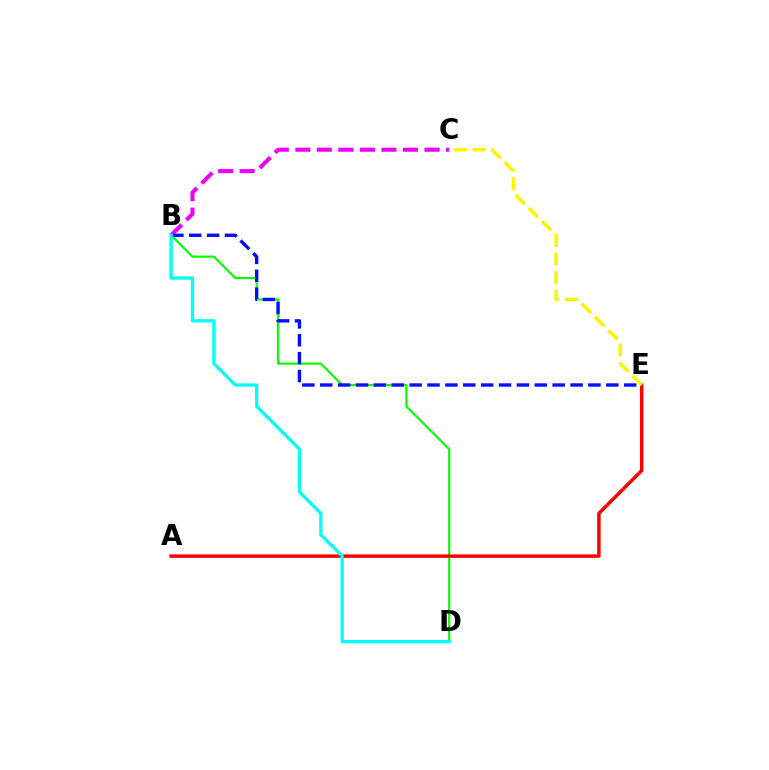{('B', 'C'): [{'color': '#ee00ff', 'line_style': 'dashed', 'thickness': 2.92}], ('B', 'D'): [{'color': '#08ff00', 'line_style': 'solid', 'thickness': 1.56}, {'color': '#00fff6', 'line_style': 'solid', 'thickness': 2.37}], ('A', 'E'): [{'color': '#ff0000', 'line_style': 'solid', 'thickness': 2.49}], ('C', 'E'): [{'color': '#fcf500', 'line_style': 'dashed', 'thickness': 2.53}], ('B', 'E'): [{'color': '#0010ff', 'line_style': 'dashed', 'thickness': 2.43}]}